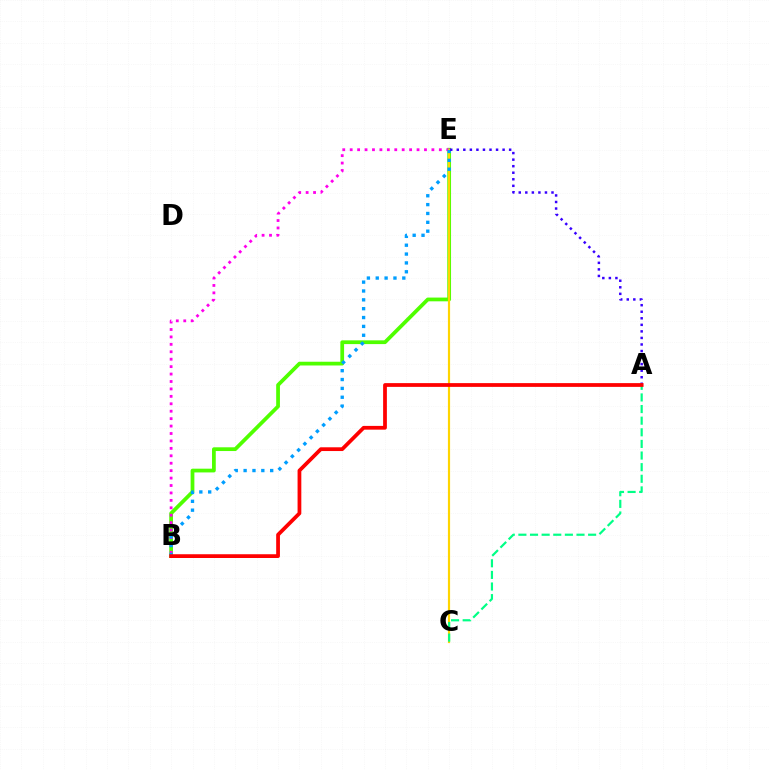{('B', 'E'): [{'color': '#4fff00', 'line_style': 'solid', 'thickness': 2.7}, {'color': '#ff00ed', 'line_style': 'dotted', 'thickness': 2.02}, {'color': '#009eff', 'line_style': 'dotted', 'thickness': 2.41}], ('C', 'E'): [{'color': '#ffd500', 'line_style': 'solid', 'thickness': 1.58}], ('A', 'E'): [{'color': '#3700ff', 'line_style': 'dotted', 'thickness': 1.78}], ('A', 'C'): [{'color': '#00ff86', 'line_style': 'dashed', 'thickness': 1.58}], ('A', 'B'): [{'color': '#ff0000', 'line_style': 'solid', 'thickness': 2.7}]}